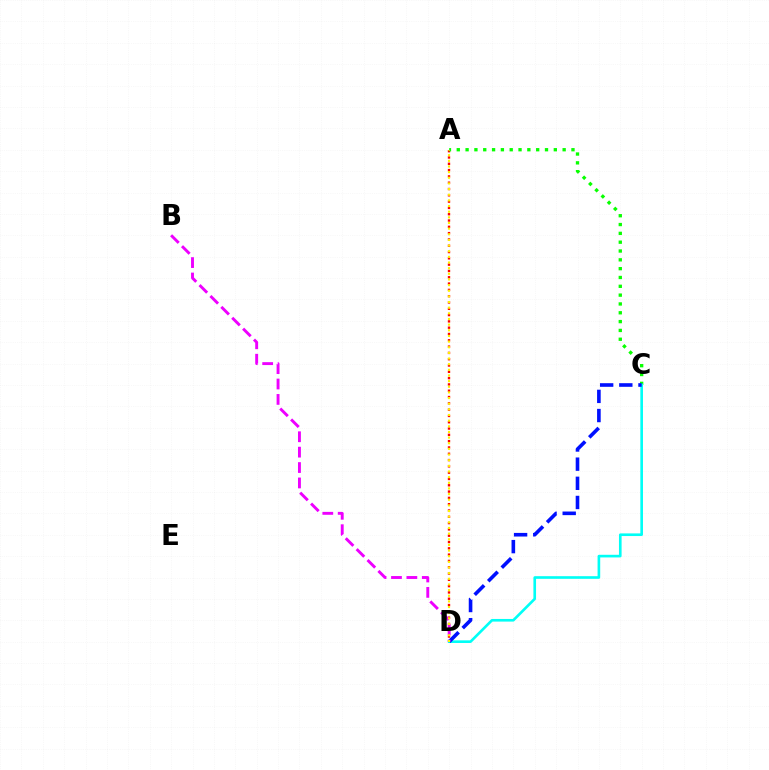{('A', 'D'): [{'color': '#ff0000', 'line_style': 'dotted', 'thickness': 1.71}, {'color': '#fcf500', 'line_style': 'dotted', 'thickness': 1.53}], ('A', 'C'): [{'color': '#08ff00', 'line_style': 'dotted', 'thickness': 2.4}], ('C', 'D'): [{'color': '#00fff6', 'line_style': 'solid', 'thickness': 1.9}, {'color': '#0010ff', 'line_style': 'dashed', 'thickness': 2.6}], ('B', 'D'): [{'color': '#ee00ff', 'line_style': 'dashed', 'thickness': 2.09}]}